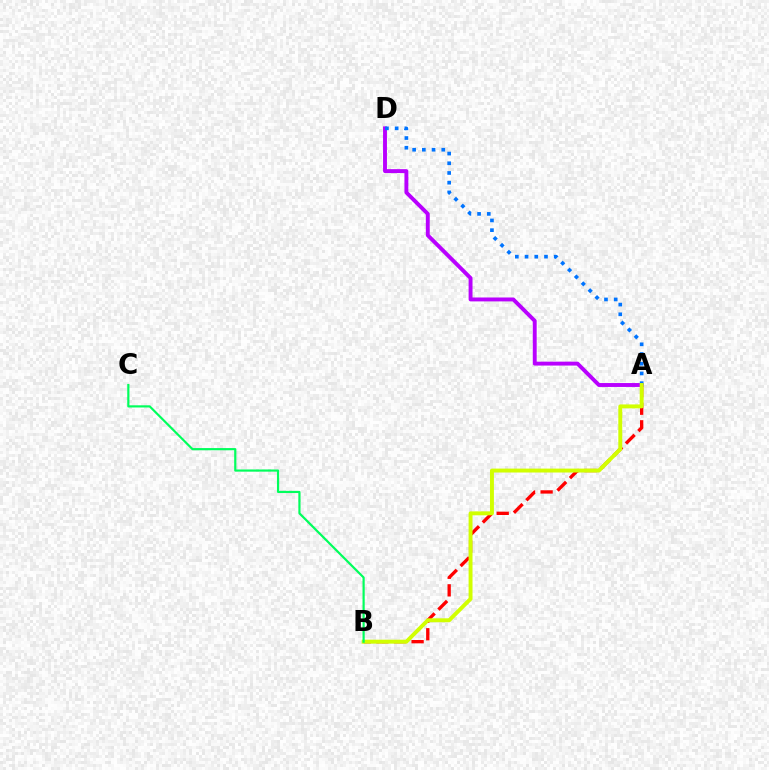{('A', 'B'): [{'color': '#ff0000', 'line_style': 'dashed', 'thickness': 2.39}, {'color': '#d1ff00', 'line_style': 'solid', 'thickness': 2.83}], ('A', 'D'): [{'color': '#b900ff', 'line_style': 'solid', 'thickness': 2.81}, {'color': '#0074ff', 'line_style': 'dotted', 'thickness': 2.64}], ('B', 'C'): [{'color': '#00ff5c', 'line_style': 'solid', 'thickness': 1.57}]}